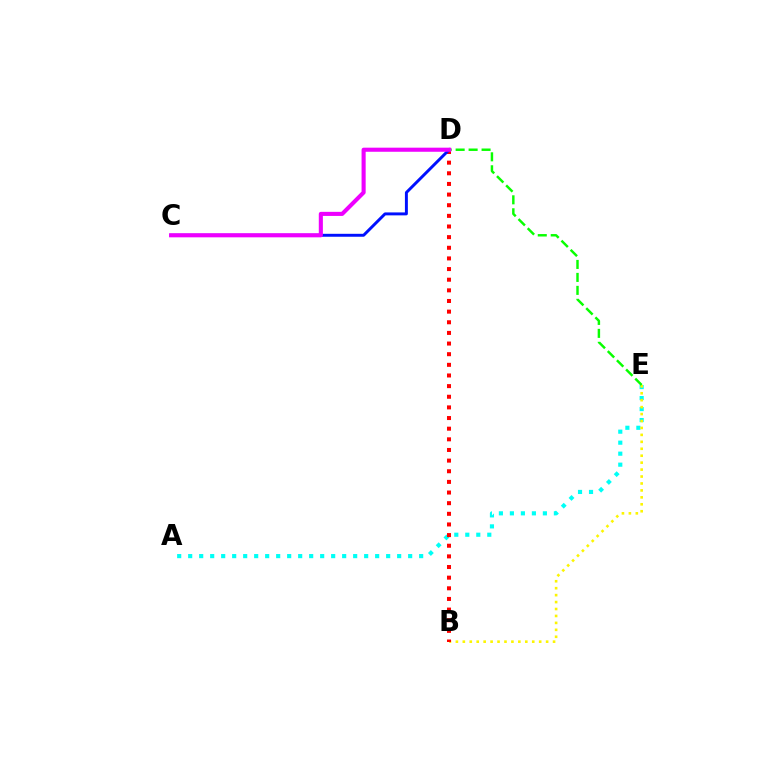{('A', 'E'): [{'color': '#00fff6', 'line_style': 'dotted', 'thickness': 2.99}], ('B', 'E'): [{'color': '#fcf500', 'line_style': 'dotted', 'thickness': 1.89}], ('B', 'D'): [{'color': '#ff0000', 'line_style': 'dotted', 'thickness': 2.89}], ('D', 'E'): [{'color': '#08ff00', 'line_style': 'dashed', 'thickness': 1.76}], ('C', 'D'): [{'color': '#0010ff', 'line_style': 'solid', 'thickness': 2.12}, {'color': '#ee00ff', 'line_style': 'solid', 'thickness': 2.95}]}